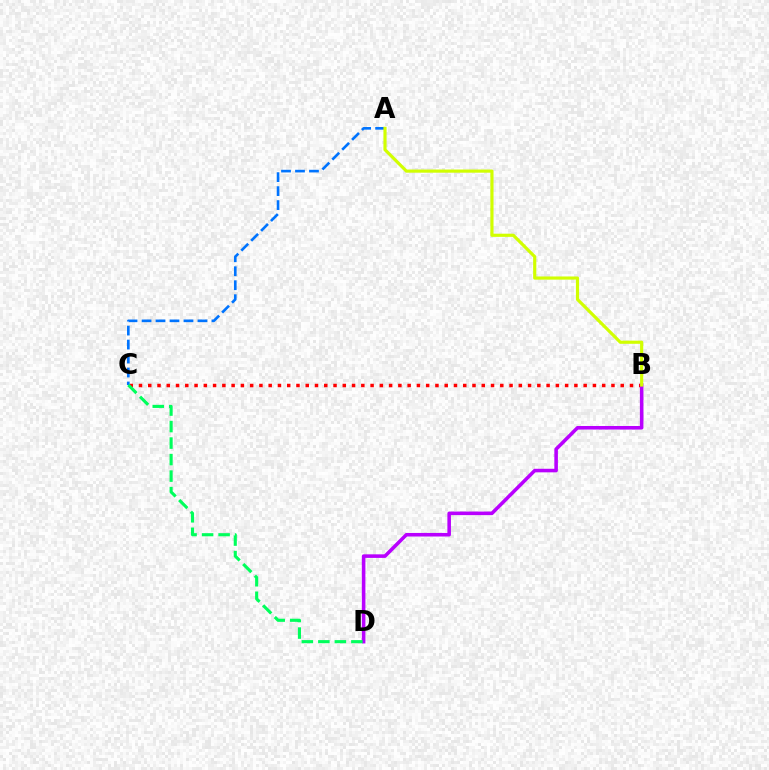{('B', 'C'): [{'color': '#ff0000', 'line_style': 'dotted', 'thickness': 2.52}], ('B', 'D'): [{'color': '#b900ff', 'line_style': 'solid', 'thickness': 2.56}], ('A', 'C'): [{'color': '#0074ff', 'line_style': 'dashed', 'thickness': 1.9}], ('A', 'B'): [{'color': '#d1ff00', 'line_style': 'solid', 'thickness': 2.28}], ('C', 'D'): [{'color': '#00ff5c', 'line_style': 'dashed', 'thickness': 2.24}]}